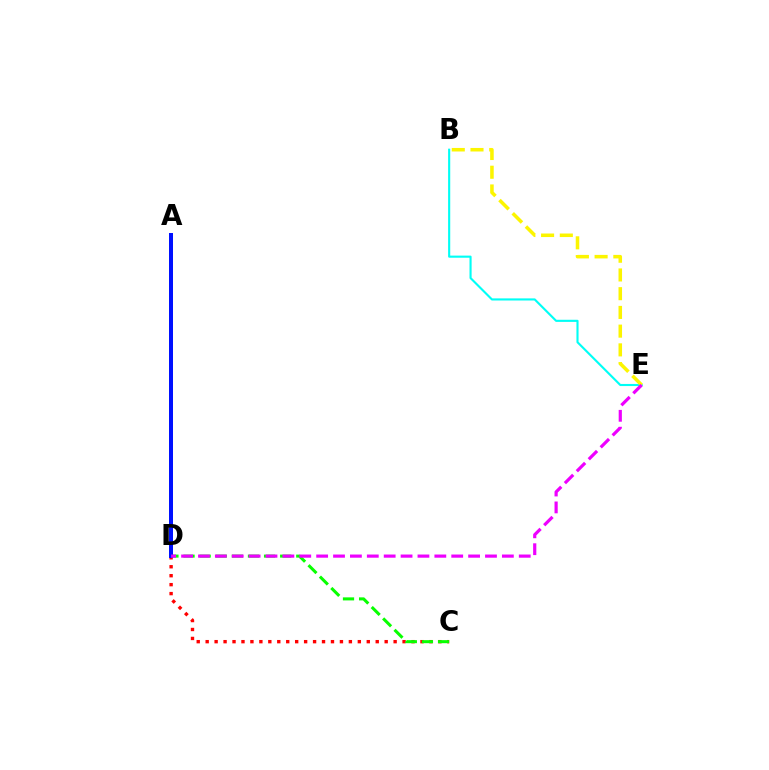{('B', 'E'): [{'color': '#00fff6', 'line_style': 'solid', 'thickness': 1.53}, {'color': '#fcf500', 'line_style': 'dashed', 'thickness': 2.54}], ('C', 'D'): [{'color': '#ff0000', 'line_style': 'dotted', 'thickness': 2.43}, {'color': '#08ff00', 'line_style': 'dashed', 'thickness': 2.19}], ('A', 'D'): [{'color': '#0010ff', 'line_style': 'solid', 'thickness': 2.88}], ('D', 'E'): [{'color': '#ee00ff', 'line_style': 'dashed', 'thickness': 2.29}]}